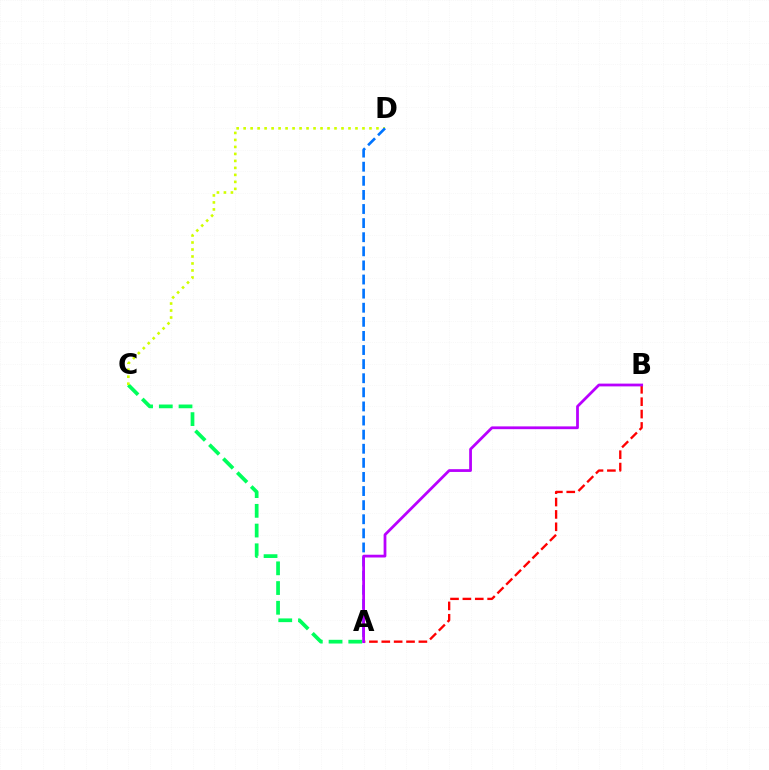{('A', 'C'): [{'color': '#00ff5c', 'line_style': 'dashed', 'thickness': 2.68}], ('C', 'D'): [{'color': '#d1ff00', 'line_style': 'dotted', 'thickness': 1.9}], ('A', 'B'): [{'color': '#ff0000', 'line_style': 'dashed', 'thickness': 1.68}, {'color': '#b900ff', 'line_style': 'solid', 'thickness': 2.0}], ('A', 'D'): [{'color': '#0074ff', 'line_style': 'dashed', 'thickness': 1.92}]}